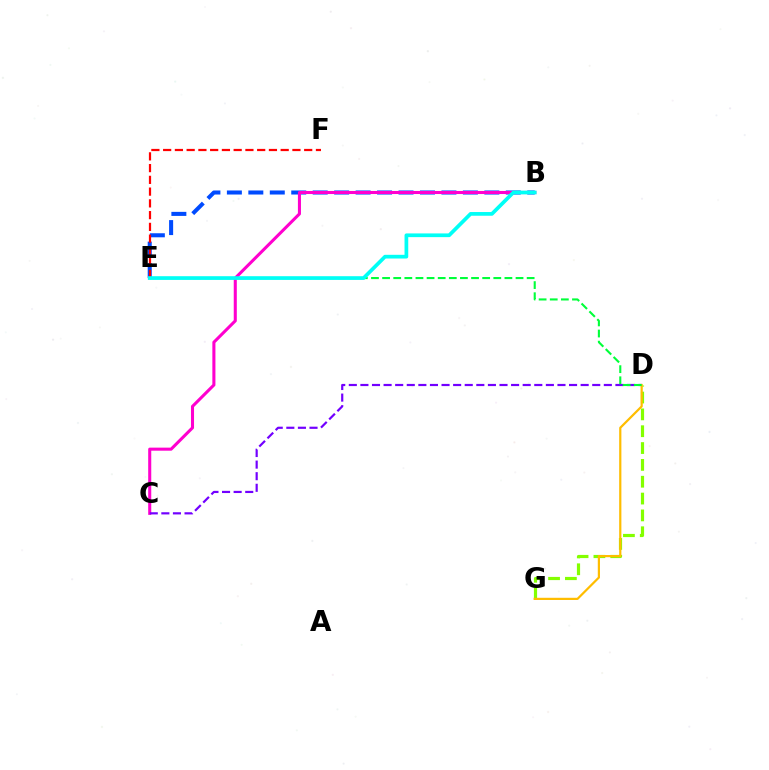{('D', 'G'): [{'color': '#84ff00', 'line_style': 'dashed', 'thickness': 2.29}, {'color': '#ffbd00', 'line_style': 'solid', 'thickness': 1.59}], ('B', 'E'): [{'color': '#004bff', 'line_style': 'dashed', 'thickness': 2.91}, {'color': '#00fff6', 'line_style': 'solid', 'thickness': 2.67}], ('B', 'C'): [{'color': '#ff00cf', 'line_style': 'solid', 'thickness': 2.21}], ('C', 'D'): [{'color': '#7200ff', 'line_style': 'dashed', 'thickness': 1.57}], ('E', 'F'): [{'color': '#ff0000', 'line_style': 'dashed', 'thickness': 1.6}], ('D', 'E'): [{'color': '#00ff39', 'line_style': 'dashed', 'thickness': 1.51}]}